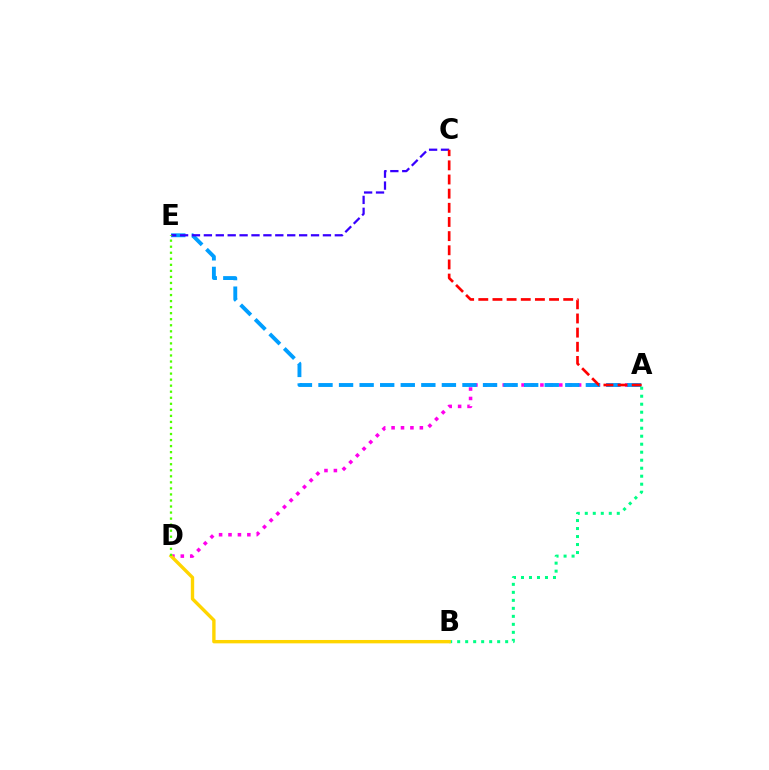{('A', 'D'): [{'color': '#ff00ed', 'line_style': 'dotted', 'thickness': 2.56}], ('A', 'B'): [{'color': '#00ff86', 'line_style': 'dotted', 'thickness': 2.17}], ('B', 'D'): [{'color': '#ffd500', 'line_style': 'solid', 'thickness': 2.43}], ('A', 'E'): [{'color': '#009eff', 'line_style': 'dashed', 'thickness': 2.79}], ('C', 'E'): [{'color': '#3700ff', 'line_style': 'dashed', 'thickness': 1.62}], ('A', 'C'): [{'color': '#ff0000', 'line_style': 'dashed', 'thickness': 1.92}], ('D', 'E'): [{'color': '#4fff00', 'line_style': 'dotted', 'thickness': 1.64}]}